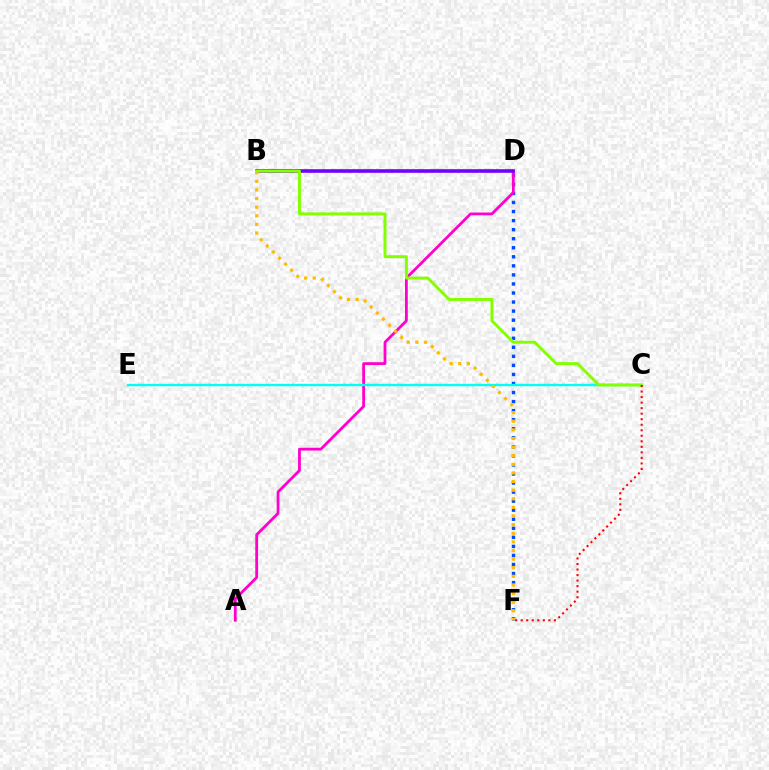{('D', 'F'): [{'color': '#004bff', 'line_style': 'dotted', 'thickness': 2.46}], ('A', 'D'): [{'color': '#ff00cf', 'line_style': 'solid', 'thickness': 2.01}], ('B', 'D'): [{'color': '#00ff39', 'line_style': 'dotted', 'thickness': 1.62}, {'color': '#7200ff', 'line_style': 'solid', 'thickness': 2.59}], ('C', 'E'): [{'color': '#00fff6', 'line_style': 'solid', 'thickness': 1.71}], ('B', 'C'): [{'color': '#84ff00', 'line_style': 'solid', 'thickness': 2.13}], ('B', 'F'): [{'color': '#ffbd00', 'line_style': 'dotted', 'thickness': 2.34}], ('C', 'F'): [{'color': '#ff0000', 'line_style': 'dotted', 'thickness': 1.5}]}